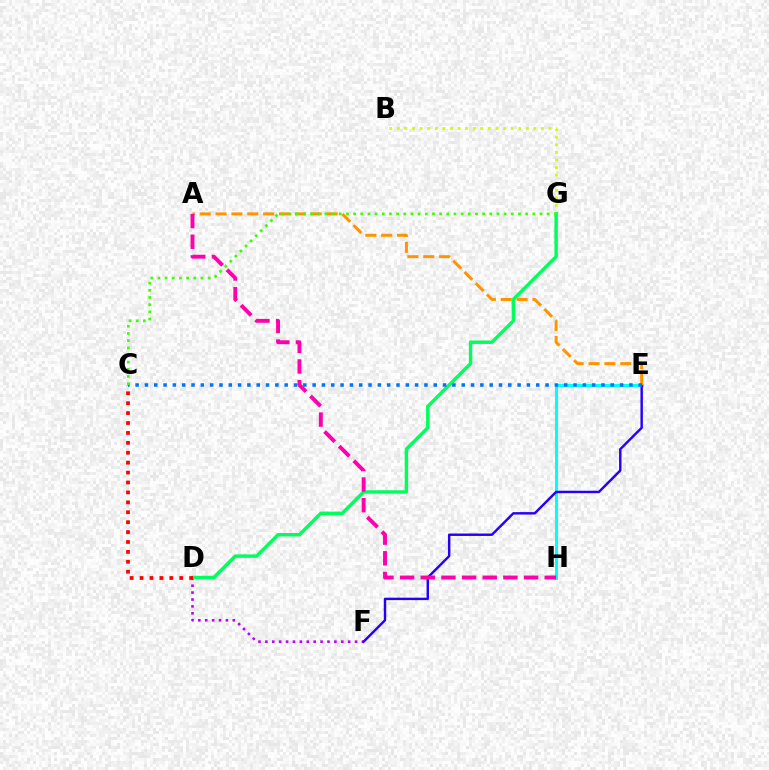{('D', 'F'): [{'color': '#b900ff', 'line_style': 'dotted', 'thickness': 1.87}], ('E', 'H'): [{'color': '#00fff6', 'line_style': 'solid', 'thickness': 2.19}], ('E', 'F'): [{'color': '#2500ff', 'line_style': 'solid', 'thickness': 1.76}], ('B', 'G'): [{'color': '#d1ff00', 'line_style': 'dotted', 'thickness': 2.06}], ('D', 'G'): [{'color': '#00ff5c', 'line_style': 'solid', 'thickness': 2.47}], ('A', 'E'): [{'color': '#ff9400', 'line_style': 'dashed', 'thickness': 2.16}], ('A', 'H'): [{'color': '#ff00ac', 'line_style': 'dashed', 'thickness': 2.81}], ('C', 'D'): [{'color': '#ff0000', 'line_style': 'dotted', 'thickness': 2.69}], ('C', 'E'): [{'color': '#0074ff', 'line_style': 'dotted', 'thickness': 2.53}], ('C', 'G'): [{'color': '#3dff00', 'line_style': 'dotted', 'thickness': 1.95}]}